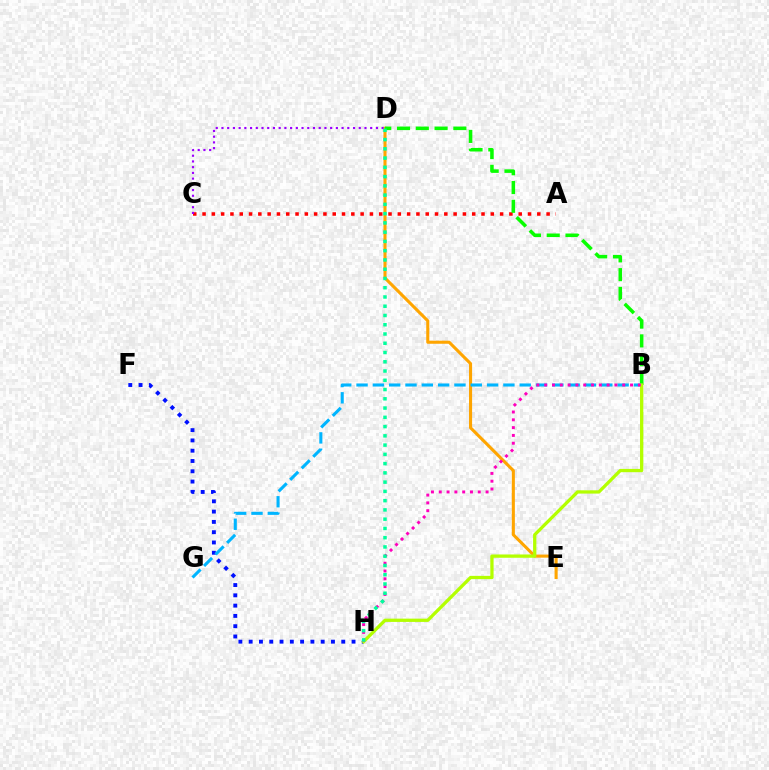{('A', 'C'): [{'color': '#ff0000', 'line_style': 'dotted', 'thickness': 2.53}], ('D', 'E'): [{'color': '#ffa500', 'line_style': 'solid', 'thickness': 2.22}], ('F', 'H'): [{'color': '#0010ff', 'line_style': 'dotted', 'thickness': 2.79}], ('B', 'D'): [{'color': '#08ff00', 'line_style': 'dashed', 'thickness': 2.55}], ('B', 'G'): [{'color': '#00b5ff', 'line_style': 'dashed', 'thickness': 2.22}], ('B', 'H'): [{'color': '#b3ff00', 'line_style': 'solid', 'thickness': 2.36}, {'color': '#ff00bd', 'line_style': 'dotted', 'thickness': 2.12}], ('C', 'D'): [{'color': '#9b00ff', 'line_style': 'dotted', 'thickness': 1.55}], ('D', 'H'): [{'color': '#00ff9d', 'line_style': 'dotted', 'thickness': 2.52}]}